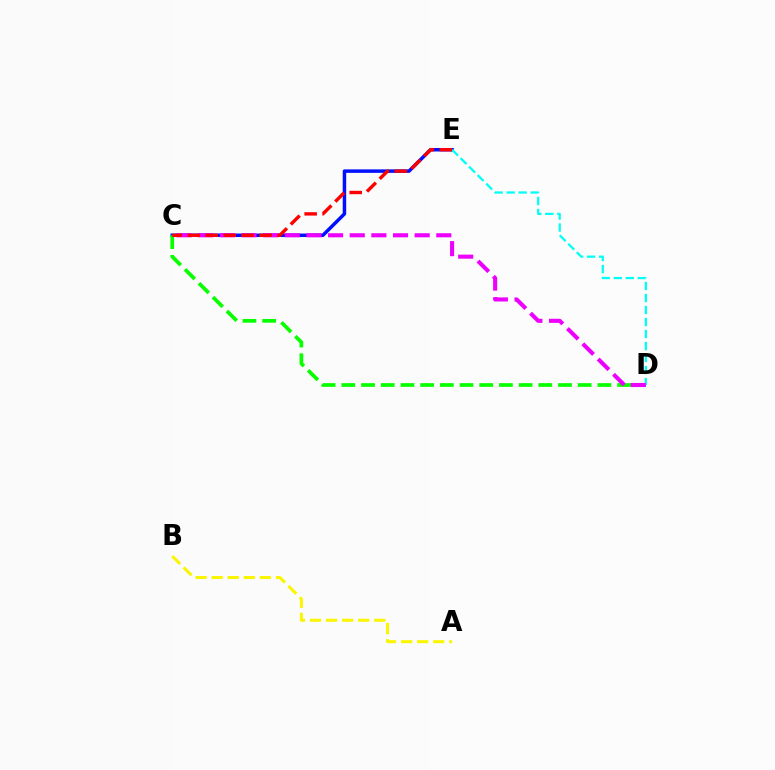{('A', 'B'): [{'color': '#fcf500', 'line_style': 'dashed', 'thickness': 2.18}], ('C', 'E'): [{'color': '#0010ff', 'line_style': 'solid', 'thickness': 2.51}, {'color': '#ff0000', 'line_style': 'dashed', 'thickness': 2.44}], ('C', 'D'): [{'color': '#08ff00', 'line_style': 'dashed', 'thickness': 2.68}, {'color': '#ee00ff', 'line_style': 'dashed', 'thickness': 2.94}], ('D', 'E'): [{'color': '#00fff6', 'line_style': 'dashed', 'thickness': 1.63}]}